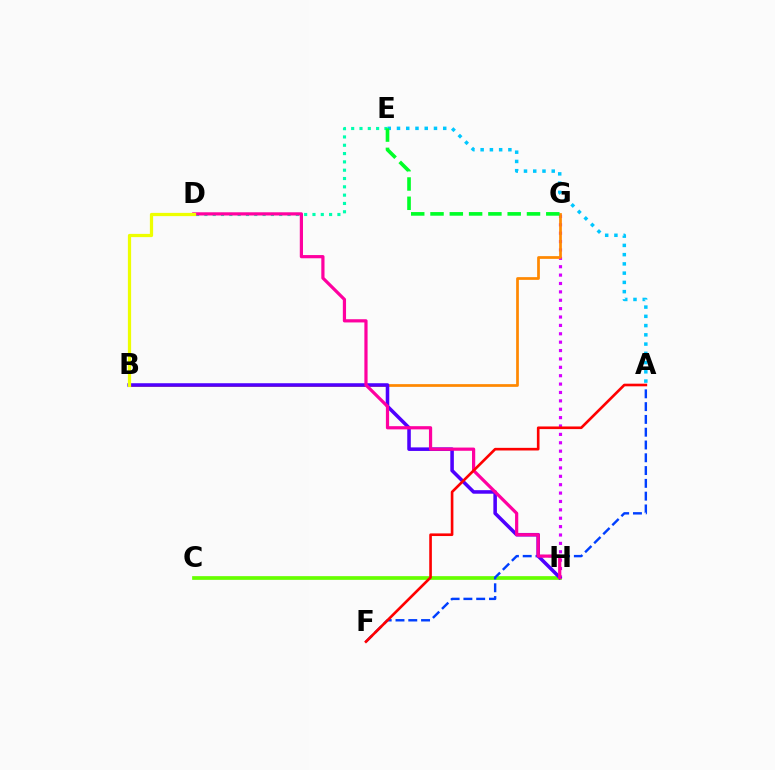{('C', 'H'): [{'color': '#66ff00', 'line_style': 'solid', 'thickness': 2.67}], ('G', 'H'): [{'color': '#d600ff', 'line_style': 'dotted', 'thickness': 2.28}], ('A', 'F'): [{'color': '#003fff', 'line_style': 'dashed', 'thickness': 1.74}, {'color': '#ff0000', 'line_style': 'solid', 'thickness': 1.9}], ('A', 'E'): [{'color': '#00c7ff', 'line_style': 'dotted', 'thickness': 2.51}], ('D', 'E'): [{'color': '#00ffaf', 'line_style': 'dotted', 'thickness': 2.26}], ('B', 'G'): [{'color': '#ff8800', 'line_style': 'solid', 'thickness': 1.96}], ('E', 'G'): [{'color': '#00ff27', 'line_style': 'dashed', 'thickness': 2.62}], ('B', 'H'): [{'color': '#4f00ff', 'line_style': 'solid', 'thickness': 2.56}], ('D', 'H'): [{'color': '#ff00a0', 'line_style': 'solid', 'thickness': 2.31}], ('B', 'D'): [{'color': '#eeff00', 'line_style': 'solid', 'thickness': 2.33}]}